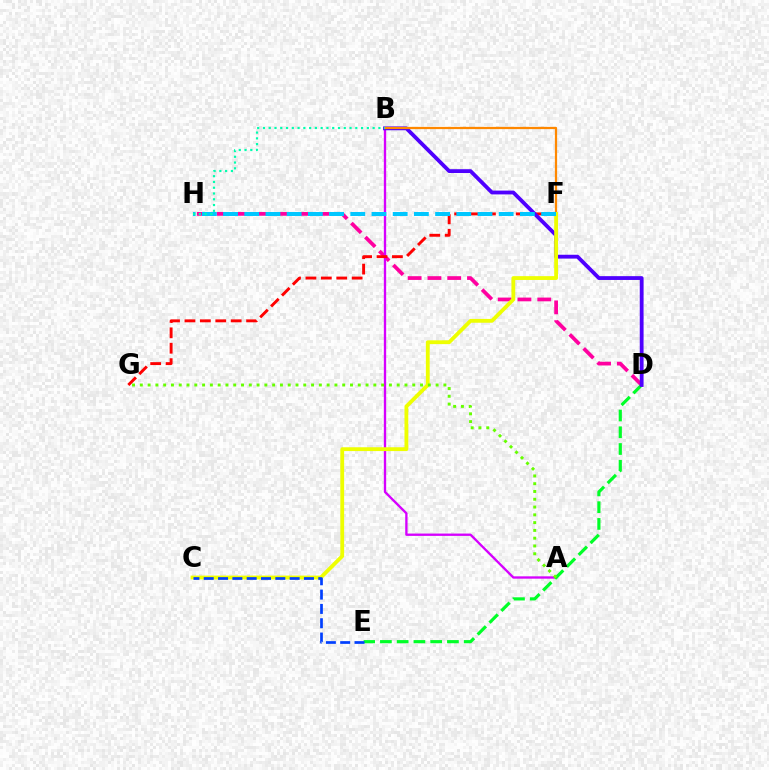{('D', 'H'): [{'color': '#ff00a0', 'line_style': 'dashed', 'thickness': 2.69}], ('A', 'B'): [{'color': '#d600ff', 'line_style': 'solid', 'thickness': 1.68}], ('F', 'G'): [{'color': '#ff0000', 'line_style': 'dashed', 'thickness': 2.09}], ('D', 'E'): [{'color': '#00ff27', 'line_style': 'dashed', 'thickness': 2.28}], ('B', 'D'): [{'color': '#4f00ff', 'line_style': 'solid', 'thickness': 2.75}], ('B', 'F'): [{'color': '#ff8800', 'line_style': 'solid', 'thickness': 1.61}], ('C', 'F'): [{'color': '#eeff00', 'line_style': 'solid', 'thickness': 2.75}], ('F', 'H'): [{'color': '#00c7ff', 'line_style': 'dashed', 'thickness': 2.88}], ('C', 'E'): [{'color': '#003fff', 'line_style': 'dashed', 'thickness': 1.95}], ('B', 'H'): [{'color': '#00ffaf', 'line_style': 'dotted', 'thickness': 1.57}], ('A', 'G'): [{'color': '#66ff00', 'line_style': 'dotted', 'thickness': 2.11}]}